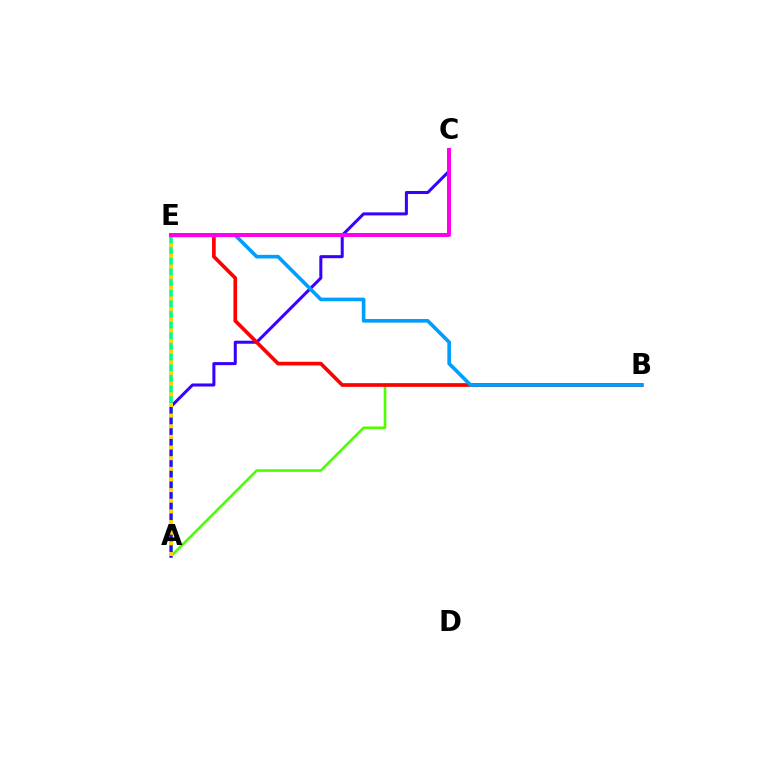{('A', 'E'): [{'color': '#00ff86', 'line_style': 'solid', 'thickness': 2.6}, {'color': '#ffd500', 'line_style': 'dotted', 'thickness': 2.89}], ('A', 'B'): [{'color': '#4fff00', 'line_style': 'solid', 'thickness': 1.9}], ('A', 'C'): [{'color': '#3700ff', 'line_style': 'solid', 'thickness': 2.18}], ('B', 'E'): [{'color': '#ff0000', 'line_style': 'solid', 'thickness': 2.64}, {'color': '#009eff', 'line_style': 'solid', 'thickness': 2.62}], ('C', 'E'): [{'color': '#ff00ed', 'line_style': 'solid', 'thickness': 2.87}]}